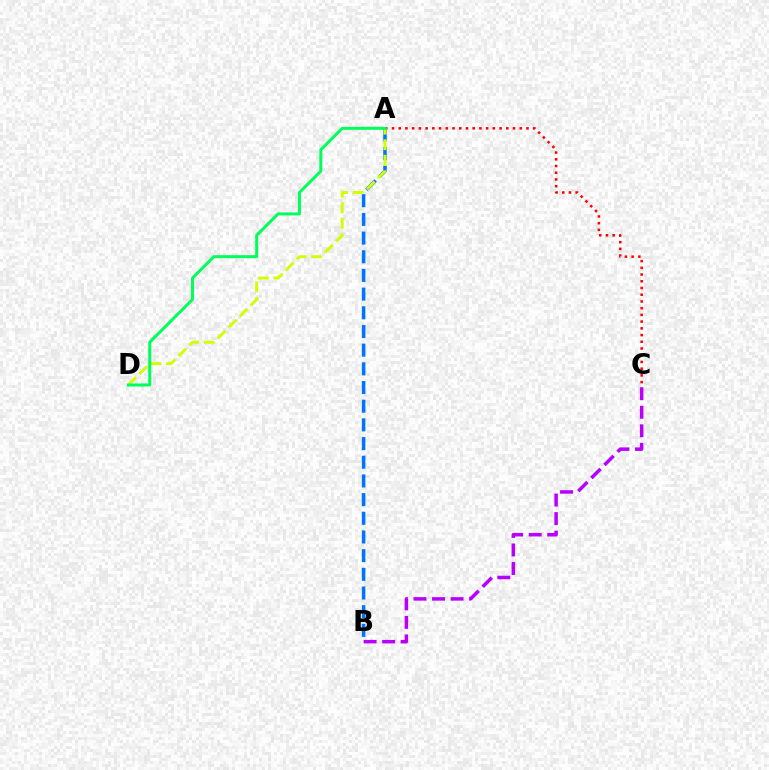{('A', 'C'): [{'color': '#ff0000', 'line_style': 'dotted', 'thickness': 1.83}], ('B', 'C'): [{'color': '#b900ff', 'line_style': 'dashed', 'thickness': 2.52}], ('A', 'B'): [{'color': '#0074ff', 'line_style': 'dashed', 'thickness': 2.54}], ('A', 'D'): [{'color': '#d1ff00', 'line_style': 'dashed', 'thickness': 2.11}, {'color': '#00ff5c', 'line_style': 'solid', 'thickness': 2.16}]}